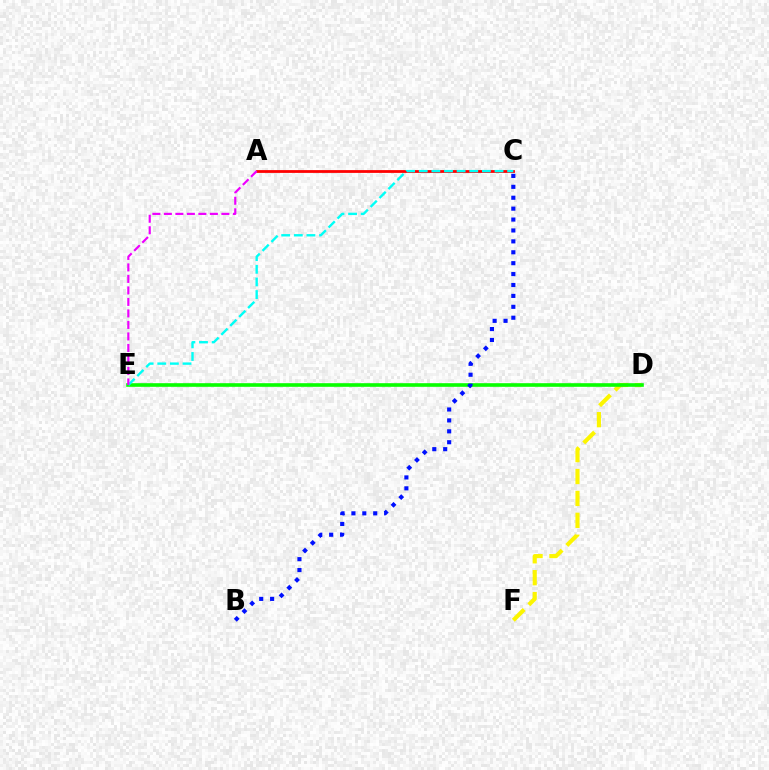{('D', 'F'): [{'color': '#fcf500', 'line_style': 'dashed', 'thickness': 2.98}], ('D', 'E'): [{'color': '#08ff00', 'line_style': 'solid', 'thickness': 2.61}], ('A', 'C'): [{'color': '#ff0000', 'line_style': 'solid', 'thickness': 2.01}], ('C', 'E'): [{'color': '#00fff6', 'line_style': 'dashed', 'thickness': 1.72}], ('B', 'C'): [{'color': '#0010ff', 'line_style': 'dotted', 'thickness': 2.96}], ('A', 'E'): [{'color': '#ee00ff', 'line_style': 'dashed', 'thickness': 1.56}]}